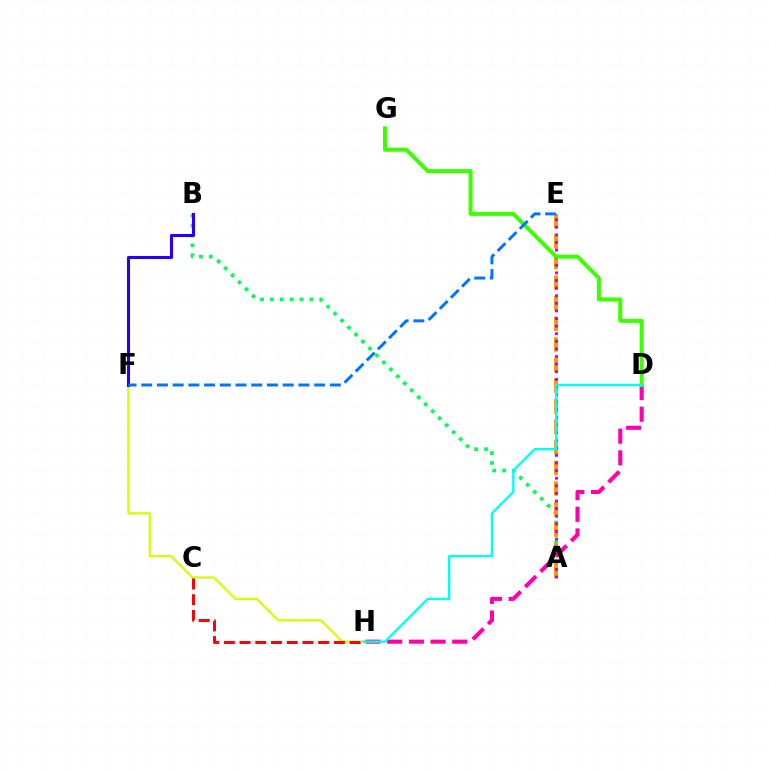{('A', 'B'): [{'color': '#00ff5c', 'line_style': 'dotted', 'thickness': 2.68}], ('A', 'E'): [{'color': '#ff9400', 'line_style': 'dashed', 'thickness': 2.8}, {'color': '#b900ff', 'line_style': 'dotted', 'thickness': 2.07}], ('F', 'H'): [{'color': '#d1ff00', 'line_style': 'solid', 'thickness': 1.61}], ('D', 'H'): [{'color': '#ff00ac', 'line_style': 'dashed', 'thickness': 2.94}, {'color': '#00fff6', 'line_style': 'solid', 'thickness': 1.7}], ('D', 'G'): [{'color': '#3dff00', 'line_style': 'solid', 'thickness': 2.88}], ('B', 'F'): [{'color': '#2500ff', 'line_style': 'solid', 'thickness': 2.21}], ('C', 'H'): [{'color': '#ff0000', 'line_style': 'dashed', 'thickness': 2.14}], ('E', 'F'): [{'color': '#0074ff', 'line_style': 'dashed', 'thickness': 2.14}]}